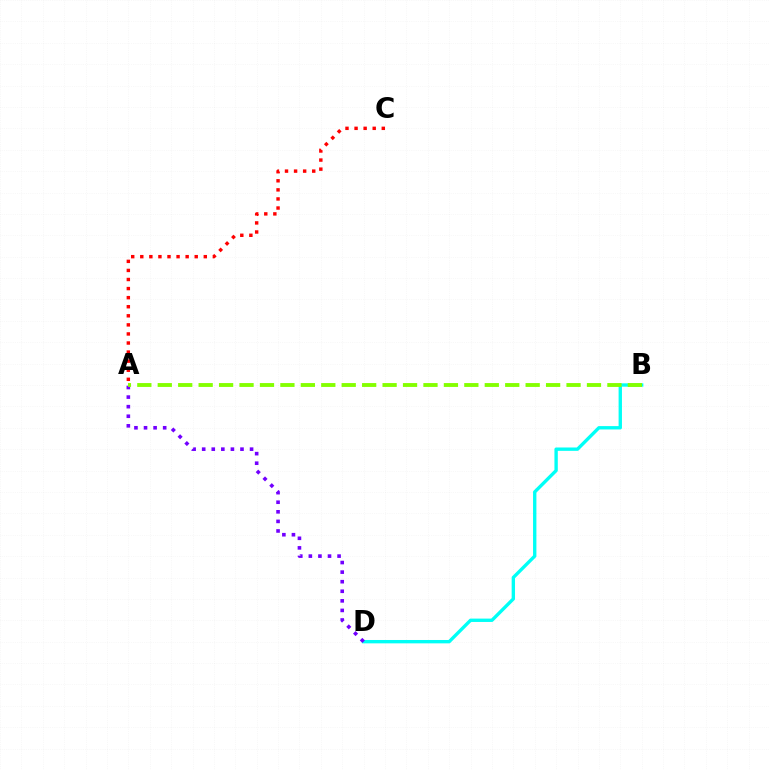{('A', 'C'): [{'color': '#ff0000', 'line_style': 'dotted', 'thickness': 2.47}], ('B', 'D'): [{'color': '#00fff6', 'line_style': 'solid', 'thickness': 2.42}], ('A', 'D'): [{'color': '#7200ff', 'line_style': 'dotted', 'thickness': 2.6}], ('A', 'B'): [{'color': '#84ff00', 'line_style': 'dashed', 'thickness': 2.78}]}